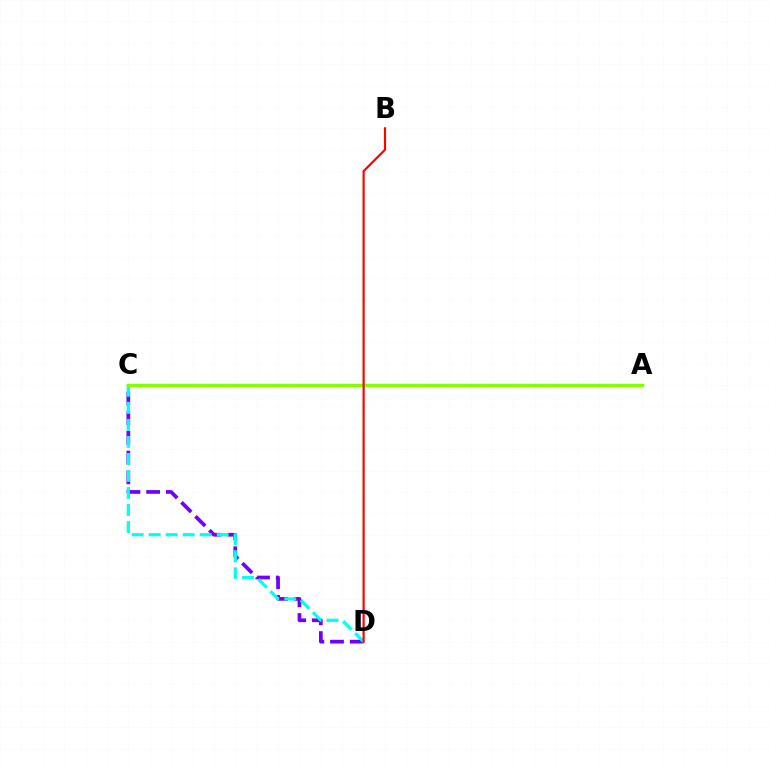{('C', 'D'): [{'color': '#7200ff', 'line_style': 'dashed', 'thickness': 2.68}, {'color': '#00fff6', 'line_style': 'dashed', 'thickness': 2.31}], ('A', 'C'): [{'color': '#84ff00', 'line_style': 'solid', 'thickness': 2.51}], ('B', 'D'): [{'color': '#ff0000', 'line_style': 'solid', 'thickness': 1.56}]}